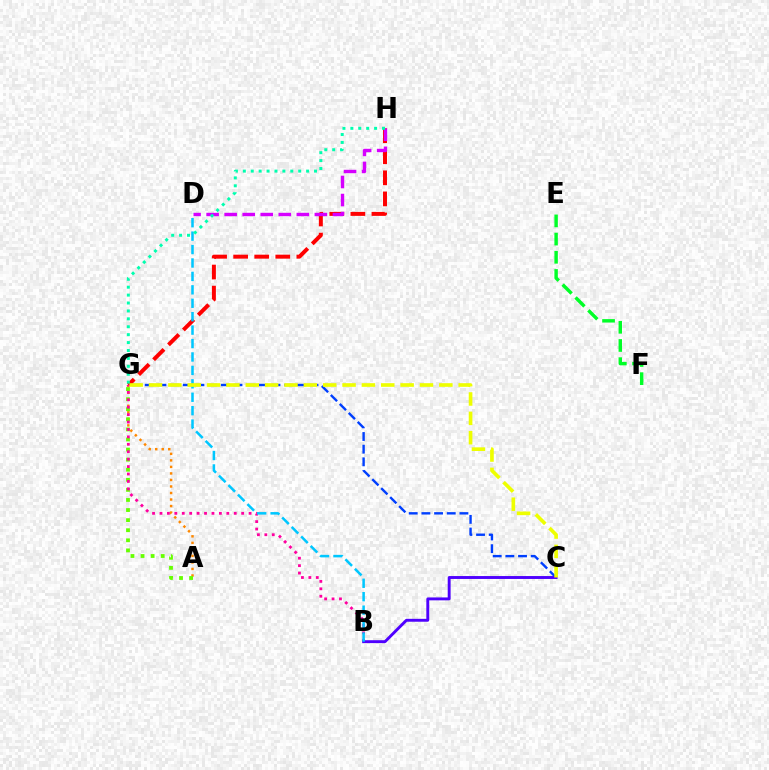{('G', 'H'): [{'color': '#ff0000', 'line_style': 'dashed', 'thickness': 2.86}, {'color': '#00ffaf', 'line_style': 'dotted', 'thickness': 2.15}], ('A', 'G'): [{'color': '#ff8800', 'line_style': 'dotted', 'thickness': 1.77}, {'color': '#66ff00', 'line_style': 'dotted', 'thickness': 2.74}], ('C', 'G'): [{'color': '#003fff', 'line_style': 'dashed', 'thickness': 1.72}, {'color': '#eeff00', 'line_style': 'dashed', 'thickness': 2.63}], ('D', 'H'): [{'color': '#d600ff', 'line_style': 'dashed', 'thickness': 2.45}], ('B', 'G'): [{'color': '#ff00a0', 'line_style': 'dotted', 'thickness': 2.02}], ('B', 'C'): [{'color': '#4f00ff', 'line_style': 'solid', 'thickness': 2.09}], ('E', 'F'): [{'color': '#00ff27', 'line_style': 'dashed', 'thickness': 2.47}], ('B', 'D'): [{'color': '#00c7ff', 'line_style': 'dashed', 'thickness': 1.82}]}